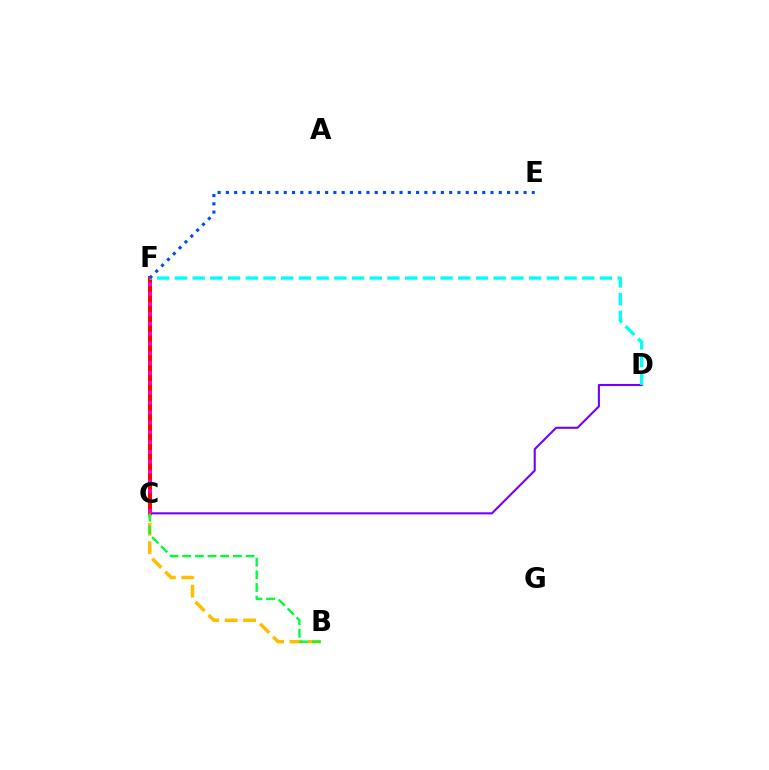{('B', 'C'): [{'color': '#ffbd00', 'line_style': 'dashed', 'thickness': 2.5}, {'color': '#00ff39', 'line_style': 'dashed', 'thickness': 1.72}], ('C', 'D'): [{'color': '#7200ff', 'line_style': 'solid', 'thickness': 1.51}], ('C', 'F'): [{'color': '#84ff00', 'line_style': 'dashed', 'thickness': 2.23}, {'color': '#ff0000', 'line_style': 'solid', 'thickness': 2.85}, {'color': '#ff00cf', 'line_style': 'dotted', 'thickness': 2.68}], ('D', 'F'): [{'color': '#00fff6', 'line_style': 'dashed', 'thickness': 2.41}], ('E', 'F'): [{'color': '#004bff', 'line_style': 'dotted', 'thickness': 2.25}]}